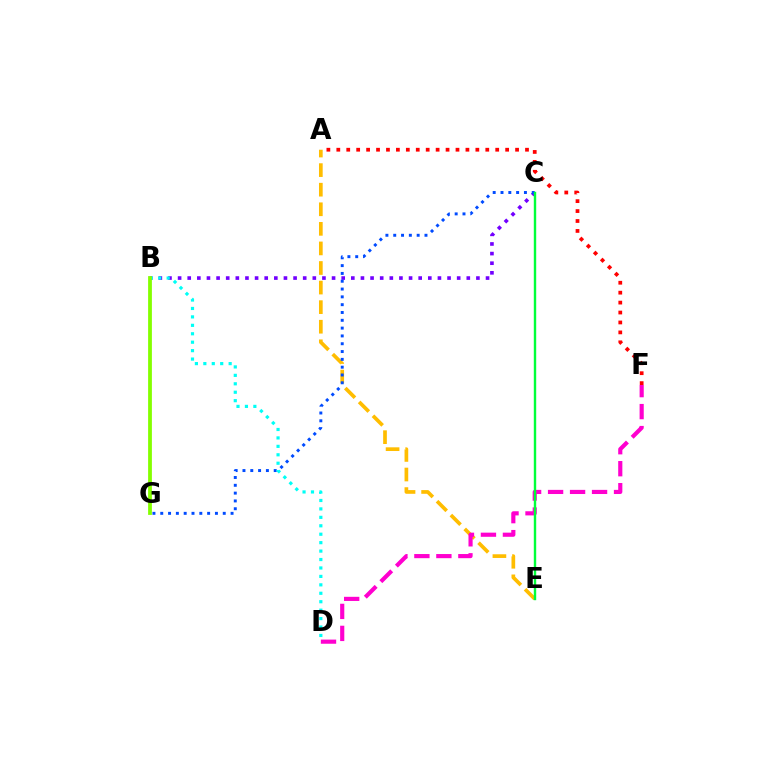{('B', 'C'): [{'color': '#7200ff', 'line_style': 'dotted', 'thickness': 2.61}], ('A', 'E'): [{'color': '#ffbd00', 'line_style': 'dashed', 'thickness': 2.66}], ('D', 'F'): [{'color': '#ff00cf', 'line_style': 'dashed', 'thickness': 2.99}], ('C', 'G'): [{'color': '#004bff', 'line_style': 'dotted', 'thickness': 2.12}], ('C', 'E'): [{'color': '#00ff39', 'line_style': 'solid', 'thickness': 1.73}], ('B', 'D'): [{'color': '#00fff6', 'line_style': 'dotted', 'thickness': 2.29}], ('A', 'F'): [{'color': '#ff0000', 'line_style': 'dotted', 'thickness': 2.7}], ('B', 'G'): [{'color': '#84ff00', 'line_style': 'solid', 'thickness': 2.72}]}